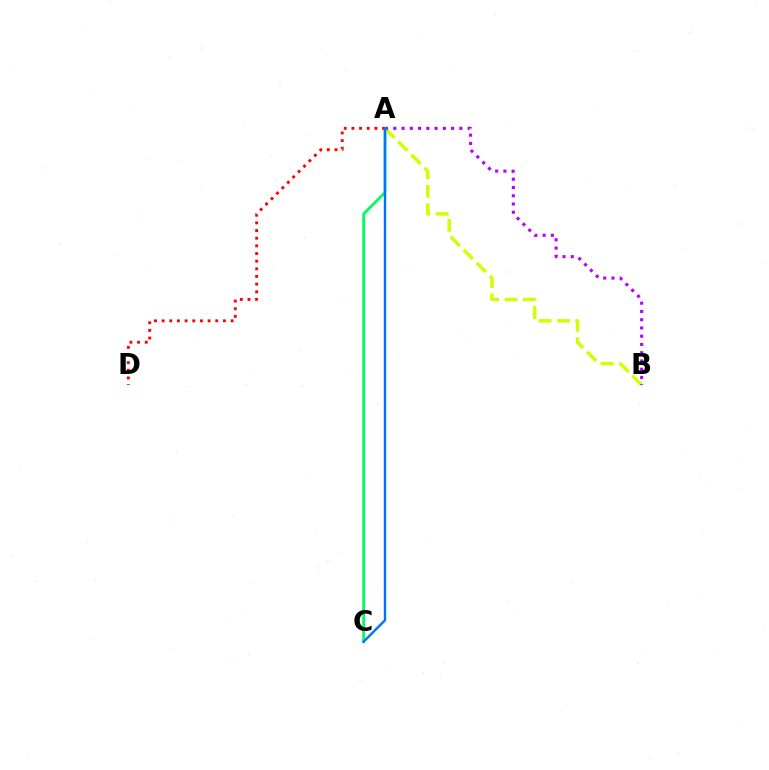{('A', 'B'): [{'color': '#d1ff00', 'line_style': 'dashed', 'thickness': 2.51}, {'color': '#b900ff', 'line_style': 'dotted', 'thickness': 2.24}], ('A', 'C'): [{'color': '#00ff5c', 'line_style': 'solid', 'thickness': 1.98}, {'color': '#0074ff', 'line_style': 'solid', 'thickness': 1.73}], ('A', 'D'): [{'color': '#ff0000', 'line_style': 'dotted', 'thickness': 2.08}]}